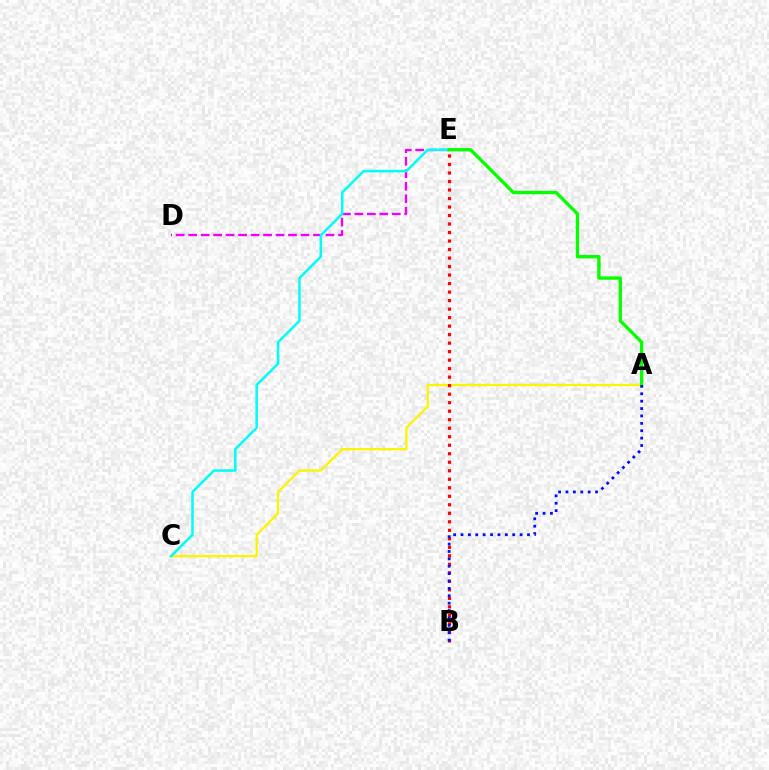{('D', 'E'): [{'color': '#ee00ff', 'line_style': 'dashed', 'thickness': 1.7}], ('A', 'C'): [{'color': '#fcf500', 'line_style': 'solid', 'thickness': 1.65}], ('C', 'E'): [{'color': '#00fff6', 'line_style': 'solid', 'thickness': 1.81}], ('A', 'E'): [{'color': '#08ff00', 'line_style': 'solid', 'thickness': 2.4}], ('B', 'E'): [{'color': '#ff0000', 'line_style': 'dotted', 'thickness': 2.31}], ('A', 'B'): [{'color': '#0010ff', 'line_style': 'dotted', 'thickness': 2.01}]}